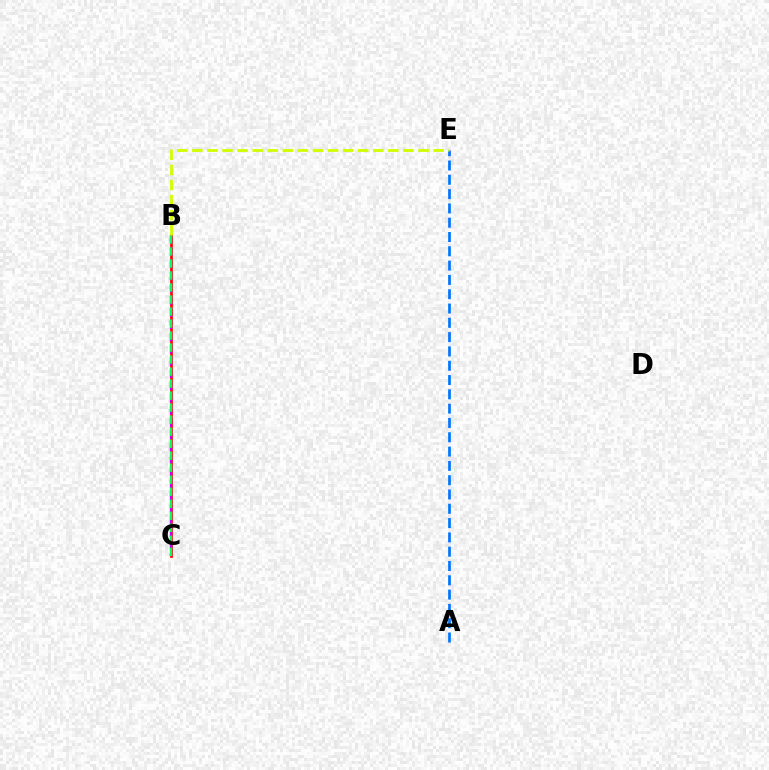{('A', 'E'): [{'color': '#0074ff', 'line_style': 'dashed', 'thickness': 1.94}], ('B', 'C'): [{'color': '#ff0000', 'line_style': 'solid', 'thickness': 1.94}, {'color': '#b900ff', 'line_style': 'dashed', 'thickness': 1.66}, {'color': '#00ff5c', 'line_style': 'dashed', 'thickness': 1.63}], ('B', 'E'): [{'color': '#d1ff00', 'line_style': 'dashed', 'thickness': 2.05}]}